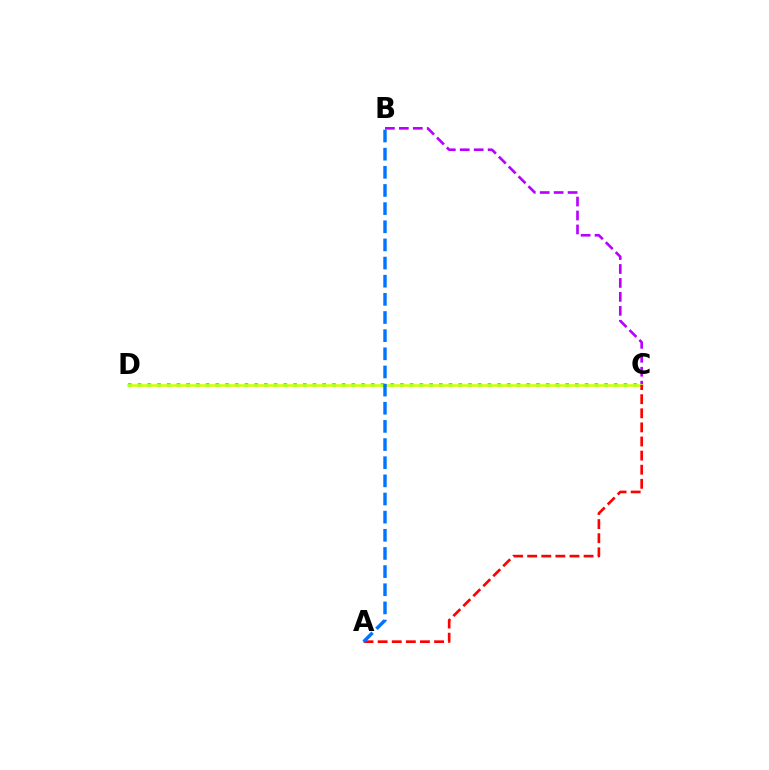{('B', 'C'): [{'color': '#b900ff', 'line_style': 'dashed', 'thickness': 1.9}], ('C', 'D'): [{'color': '#00ff5c', 'line_style': 'dotted', 'thickness': 2.64}, {'color': '#d1ff00', 'line_style': 'solid', 'thickness': 1.84}], ('A', 'C'): [{'color': '#ff0000', 'line_style': 'dashed', 'thickness': 1.92}], ('A', 'B'): [{'color': '#0074ff', 'line_style': 'dashed', 'thickness': 2.47}]}